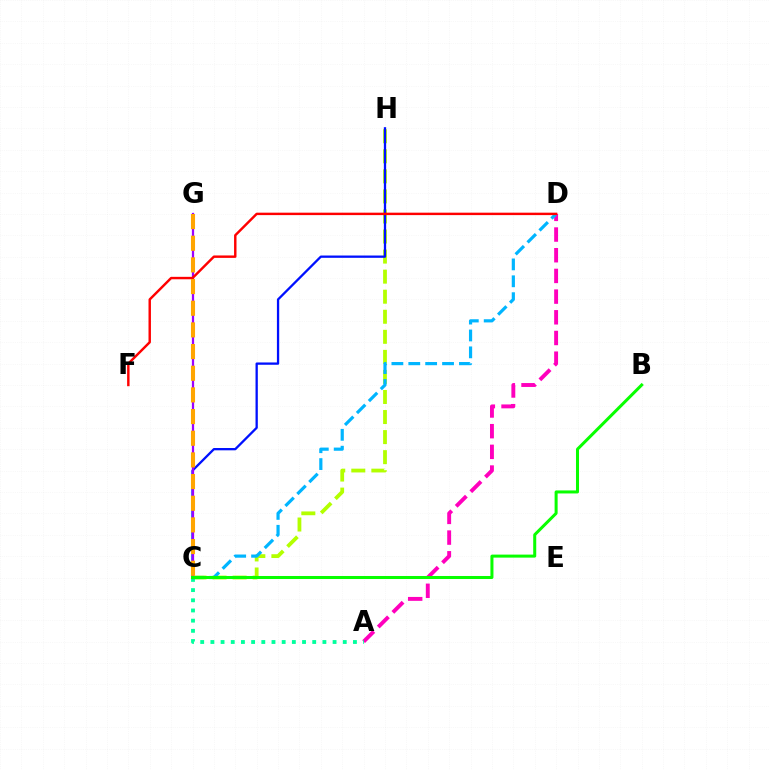{('C', 'H'): [{'color': '#b3ff00', 'line_style': 'dashed', 'thickness': 2.72}, {'color': '#0010ff', 'line_style': 'solid', 'thickness': 1.65}], ('A', 'D'): [{'color': '#ff00bd', 'line_style': 'dashed', 'thickness': 2.81}], ('C', 'D'): [{'color': '#00b5ff', 'line_style': 'dashed', 'thickness': 2.29}], ('A', 'C'): [{'color': '#00ff9d', 'line_style': 'dotted', 'thickness': 2.77}], ('C', 'G'): [{'color': '#9b00ff', 'line_style': 'solid', 'thickness': 1.62}, {'color': '#ffa500', 'line_style': 'dashed', 'thickness': 2.94}], ('D', 'F'): [{'color': '#ff0000', 'line_style': 'solid', 'thickness': 1.75}], ('B', 'C'): [{'color': '#08ff00', 'line_style': 'solid', 'thickness': 2.17}]}